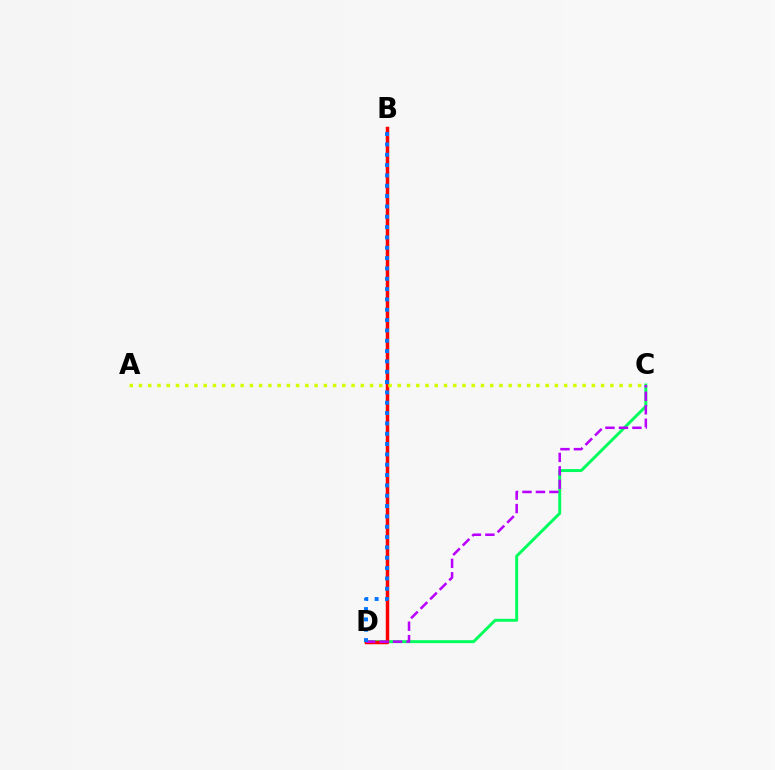{('C', 'D'): [{'color': '#00ff5c', 'line_style': 'solid', 'thickness': 2.12}, {'color': '#b900ff', 'line_style': 'dashed', 'thickness': 1.83}], ('B', 'D'): [{'color': '#ff0000', 'line_style': 'solid', 'thickness': 2.5}, {'color': '#0074ff', 'line_style': 'dotted', 'thickness': 2.81}], ('A', 'C'): [{'color': '#d1ff00', 'line_style': 'dotted', 'thickness': 2.51}]}